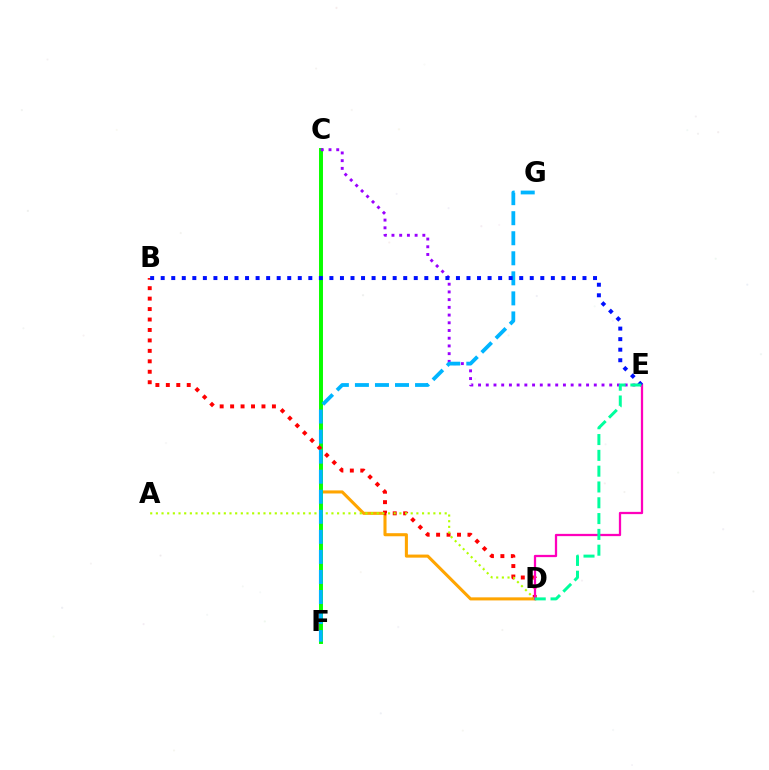{('C', 'D'): [{'color': '#ffa500', 'line_style': 'solid', 'thickness': 2.21}], ('C', 'F'): [{'color': '#08ff00', 'line_style': 'solid', 'thickness': 2.84}], ('B', 'D'): [{'color': '#ff0000', 'line_style': 'dotted', 'thickness': 2.84}], ('C', 'E'): [{'color': '#9b00ff', 'line_style': 'dotted', 'thickness': 2.1}], ('A', 'D'): [{'color': '#b3ff00', 'line_style': 'dotted', 'thickness': 1.54}], ('D', 'E'): [{'color': '#ff00bd', 'line_style': 'solid', 'thickness': 1.63}, {'color': '#00ff9d', 'line_style': 'dashed', 'thickness': 2.15}], ('F', 'G'): [{'color': '#00b5ff', 'line_style': 'dashed', 'thickness': 2.72}], ('B', 'E'): [{'color': '#0010ff', 'line_style': 'dotted', 'thickness': 2.86}]}